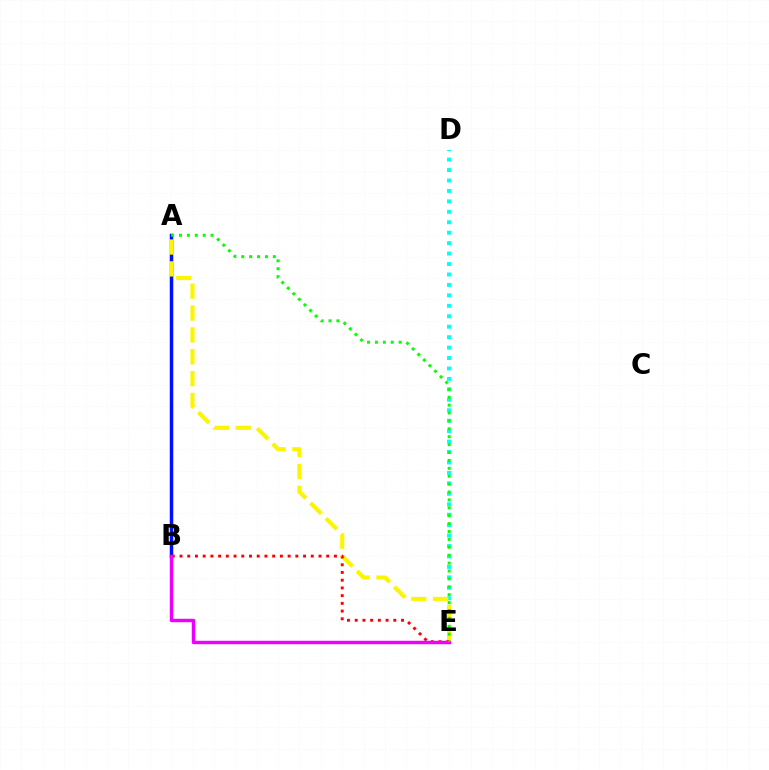{('D', 'E'): [{'color': '#00fff6', 'line_style': 'dotted', 'thickness': 2.84}], ('A', 'B'): [{'color': '#0010ff', 'line_style': 'solid', 'thickness': 2.51}], ('A', 'E'): [{'color': '#fcf500', 'line_style': 'dashed', 'thickness': 2.97}, {'color': '#08ff00', 'line_style': 'dotted', 'thickness': 2.15}], ('B', 'E'): [{'color': '#ff0000', 'line_style': 'dotted', 'thickness': 2.1}, {'color': '#ee00ff', 'line_style': 'solid', 'thickness': 2.48}]}